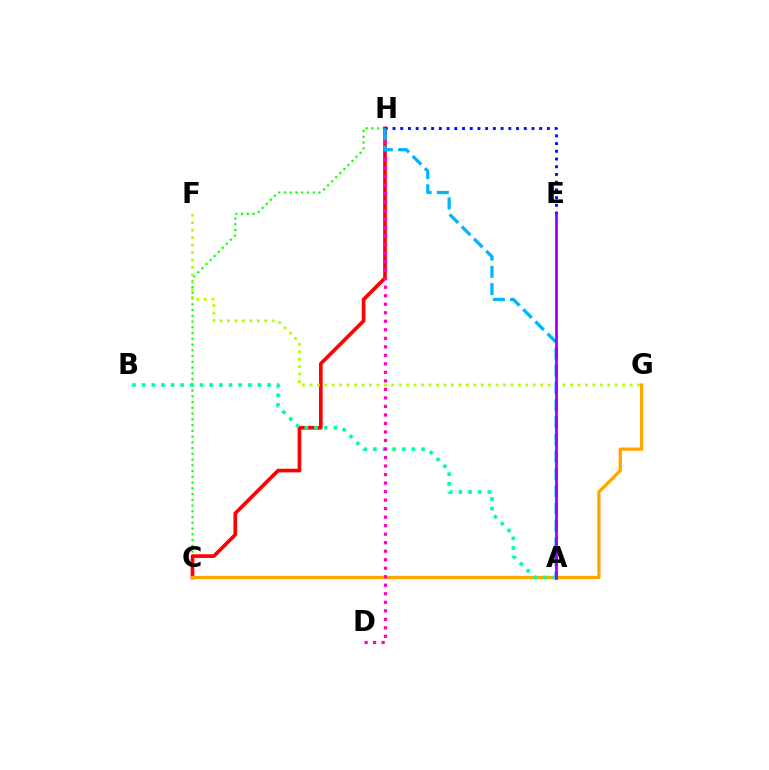{('C', 'H'): [{'color': '#08ff00', 'line_style': 'dotted', 'thickness': 1.56}, {'color': '#ff0000', 'line_style': 'solid', 'thickness': 2.63}], ('E', 'H'): [{'color': '#0010ff', 'line_style': 'dotted', 'thickness': 2.1}], ('C', 'G'): [{'color': '#ffa500', 'line_style': 'solid', 'thickness': 2.36}], ('F', 'G'): [{'color': '#b3ff00', 'line_style': 'dotted', 'thickness': 2.02}], ('A', 'B'): [{'color': '#00ff9d', 'line_style': 'dotted', 'thickness': 2.62}], ('D', 'H'): [{'color': '#ff00bd', 'line_style': 'dotted', 'thickness': 2.31}], ('A', 'H'): [{'color': '#00b5ff', 'line_style': 'dashed', 'thickness': 2.34}], ('A', 'E'): [{'color': '#9b00ff', 'line_style': 'solid', 'thickness': 1.98}]}